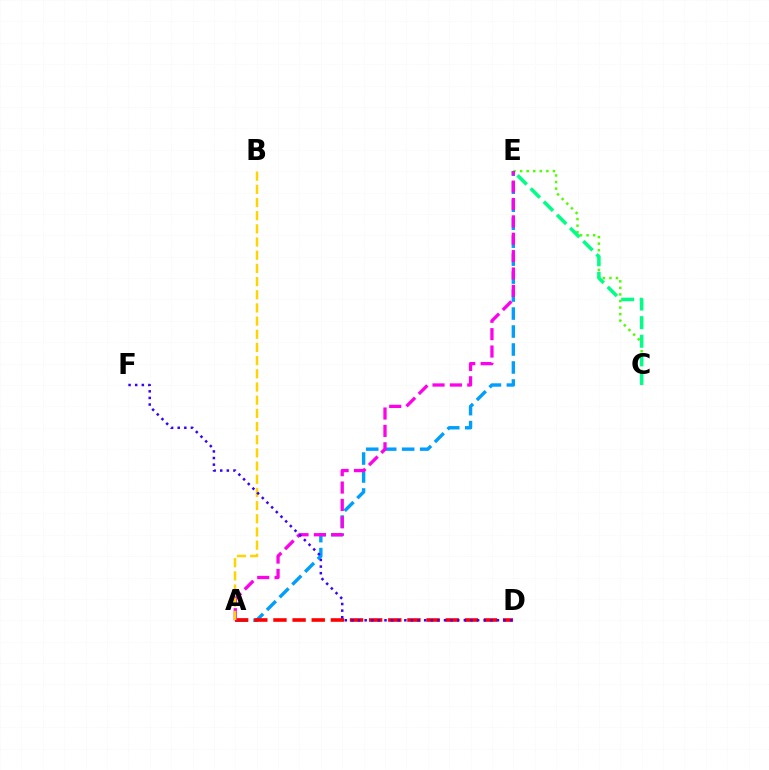{('C', 'E'): [{'color': '#4fff00', 'line_style': 'dotted', 'thickness': 1.78}, {'color': '#00ff86', 'line_style': 'dashed', 'thickness': 2.53}], ('A', 'E'): [{'color': '#009eff', 'line_style': 'dashed', 'thickness': 2.44}, {'color': '#ff00ed', 'line_style': 'dashed', 'thickness': 2.36}], ('A', 'D'): [{'color': '#ff0000', 'line_style': 'dashed', 'thickness': 2.6}], ('A', 'B'): [{'color': '#ffd500', 'line_style': 'dashed', 'thickness': 1.79}], ('D', 'F'): [{'color': '#3700ff', 'line_style': 'dotted', 'thickness': 1.8}]}